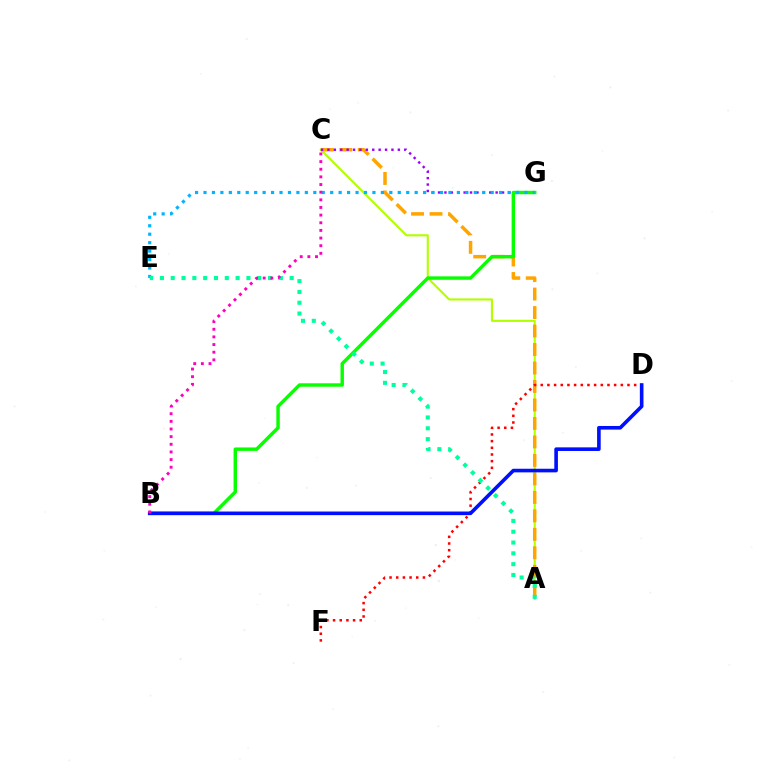{('A', 'C'): [{'color': '#b3ff00', 'line_style': 'solid', 'thickness': 1.53}, {'color': '#ffa500', 'line_style': 'dashed', 'thickness': 2.51}], ('D', 'F'): [{'color': '#ff0000', 'line_style': 'dotted', 'thickness': 1.81}], ('C', 'G'): [{'color': '#9b00ff', 'line_style': 'dotted', 'thickness': 1.74}], ('B', 'G'): [{'color': '#08ff00', 'line_style': 'solid', 'thickness': 2.47}], ('E', 'G'): [{'color': '#00b5ff', 'line_style': 'dotted', 'thickness': 2.3}], ('B', 'D'): [{'color': '#0010ff', 'line_style': 'solid', 'thickness': 2.61}], ('A', 'E'): [{'color': '#00ff9d', 'line_style': 'dotted', 'thickness': 2.94}], ('B', 'C'): [{'color': '#ff00bd', 'line_style': 'dotted', 'thickness': 2.08}]}